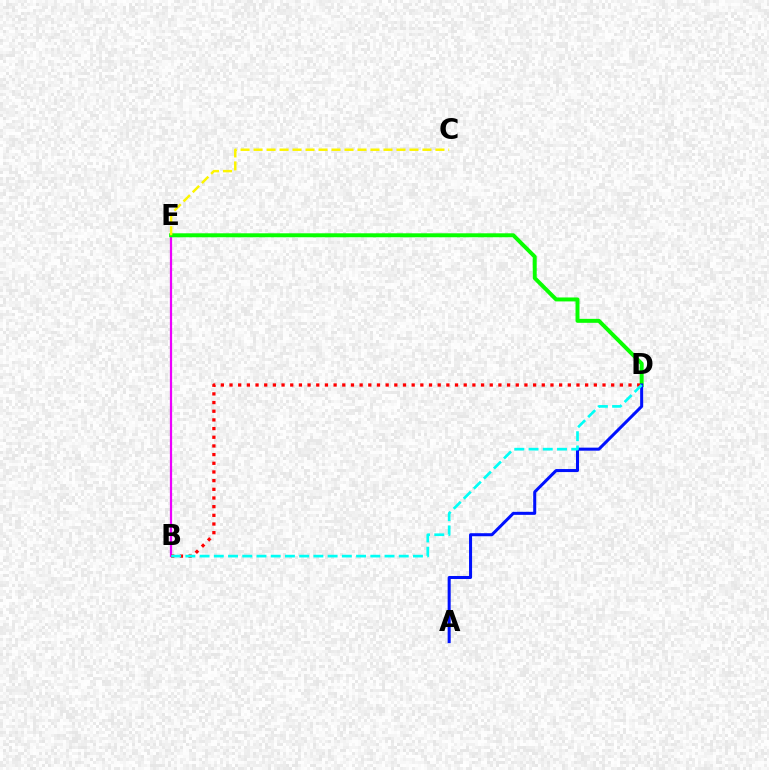{('B', 'E'): [{'color': '#ee00ff', 'line_style': 'solid', 'thickness': 1.6}], ('D', 'E'): [{'color': '#08ff00', 'line_style': 'solid', 'thickness': 2.85}], ('B', 'D'): [{'color': '#ff0000', 'line_style': 'dotted', 'thickness': 2.36}, {'color': '#00fff6', 'line_style': 'dashed', 'thickness': 1.93}], ('A', 'D'): [{'color': '#0010ff', 'line_style': 'solid', 'thickness': 2.18}], ('C', 'E'): [{'color': '#fcf500', 'line_style': 'dashed', 'thickness': 1.76}]}